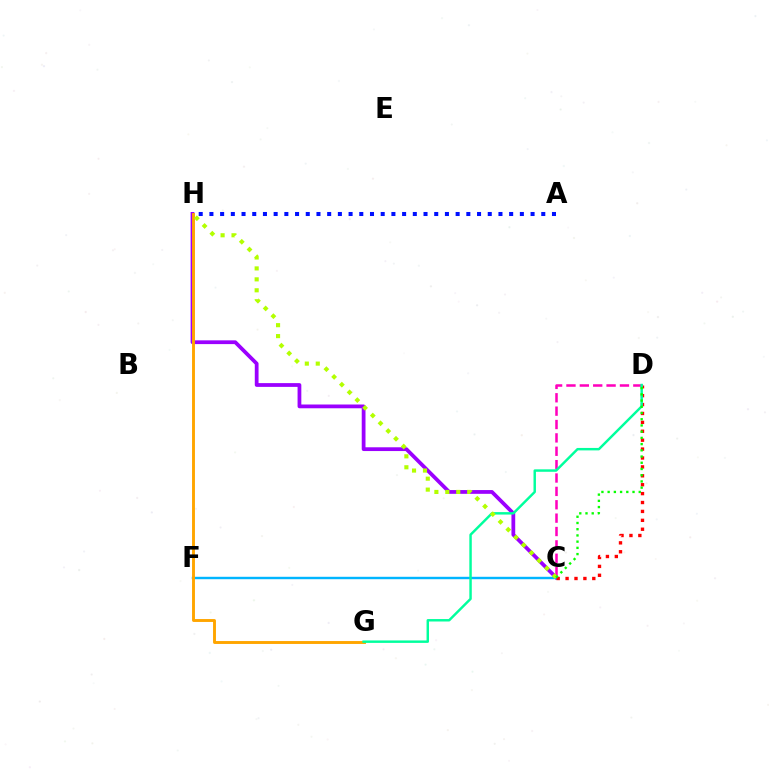{('C', 'H'): [{'color': '#9b00ff', 'line_style': 'solid', 'thickness': 2.71}, {'color': '#b3ff00', 'line_style': 'dotted', 'thickness': 2.97}], ('C', 'F'): [{'color': '#00b5ff', 'line_style': 'solid', 'thickness': 1.74}], ('G', 'H'): [{'color': '#ffa500', 'line_style': 'solid', 'thickness': 2.09}], ('C', 'D'): [{'color': '#ff00bd', 'line_style': 'dashed', 'thickness': 1.82}, {'color': '#ff0000', 'line_style': 'dotted', 'thickness': 2.42}, {'color': '#08ff00', 'line_style': 'dotted', 'thickness': 1.69}], ('D', 'G'): [{'color': '#00ff9d', 'line_style': 'solid', 'thickness': 1.76}], ('A', 'H'): [{'color': '#0010ff', 'line_style': 'dotted', 'thickness': 2.91}]}